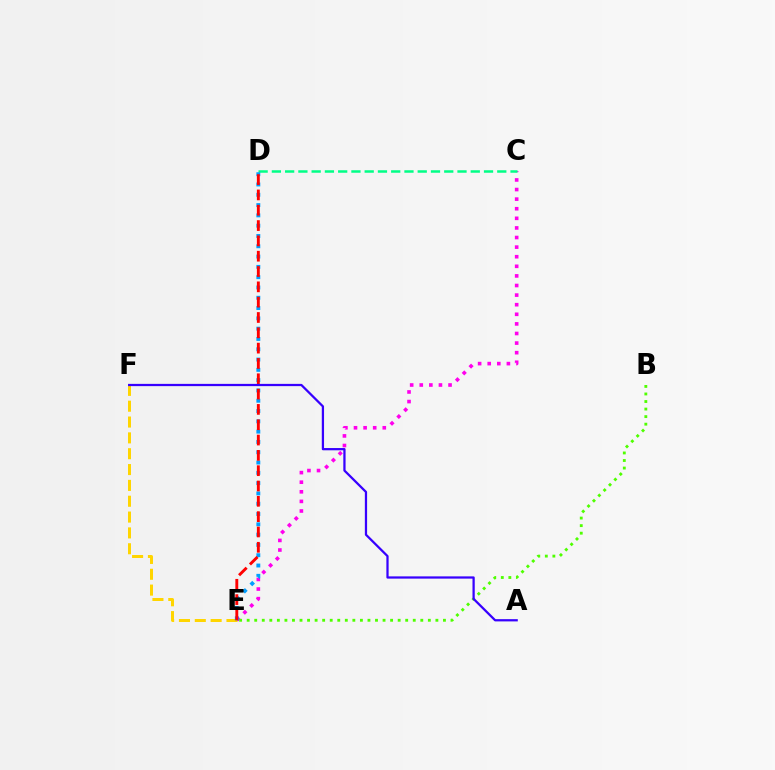{('C', 'E'): [{'color': '#ff00ed', 'line_style': 'dotted', 'thickness': 2.61}], ('C', 'D'): [{'color': '#00ff86', 'line_style': 'dashed', 'thickness': 1.8}], ('E', 'F'): [{'color': '#ffd500', 'line_style': 'dashed', 'thickness': 2.15}], ('B', 'E'): [{'color': '#4fff00', 'line_style': 'dotted', 'thickness': 2.05}], ('D', 'E'): [{'color': '#009eff', 'line_style': 'dotted', 'thickness': 2.8}, {'color': '#ff0000', 'line_style': 'dashed', 'thickness': 2.08}], ('A', 'F'): [{'color': '#3700ff', 'line_style': 'solid', 'thickness': 1.62}]}